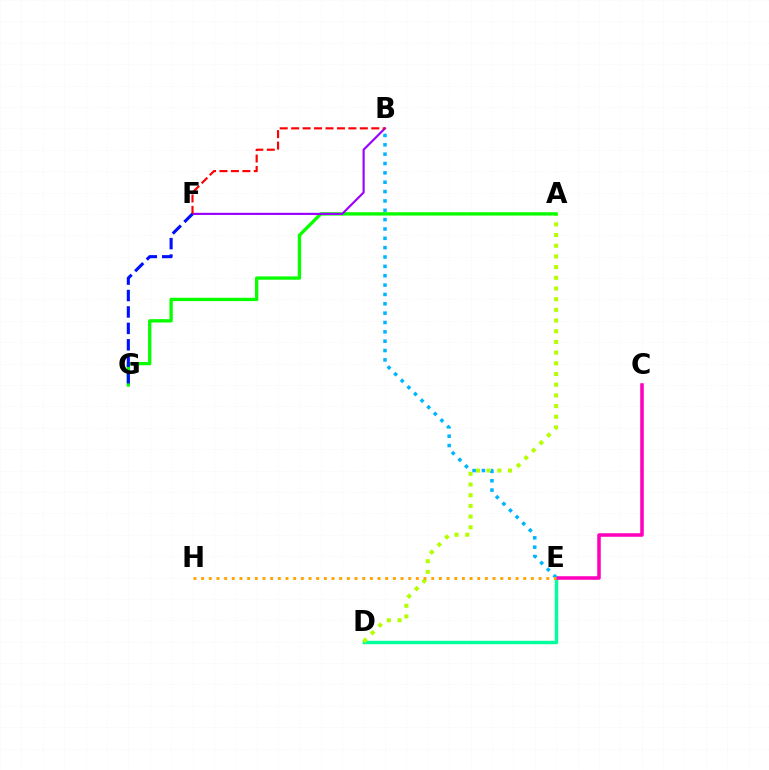{('D', 'E'): [{'color': '#00ff9d', 'line_style': 'solid', 'thickness': 2.47}], ('C', 'E'): [{'color': '#ff00bd', 'line_style': 'solid', 'thickness': 2.55}], ('A', 'D'): [{'color': '#b3ff00', 'line_style': 'dotted', 'thickness': 2.9}], ('A', 'G'): [{'color': '#08ff00', 'line_style': 'solid', 'thickness': 2.4}], ('B', 'F'): [{'color': '#9b00ff', 'line_style': 'solid', 'thickness': 1.54}, {'color': '#ff0000', 'line_style': 'dashed', 'thickness': 1.55}], ('B', 'E'): [{'color': '#00b5ff', 'line_style': 'dotted', 'thickness': 2.54}], ('E', 'H'): [{'color': '#ffa500', 'line_style': 'dotted', 'thickness': 2.08}], ('F', 'G'): [{'color': '#0010ff', 'line_style': 'dashed', 'thickness': 2.23}]}